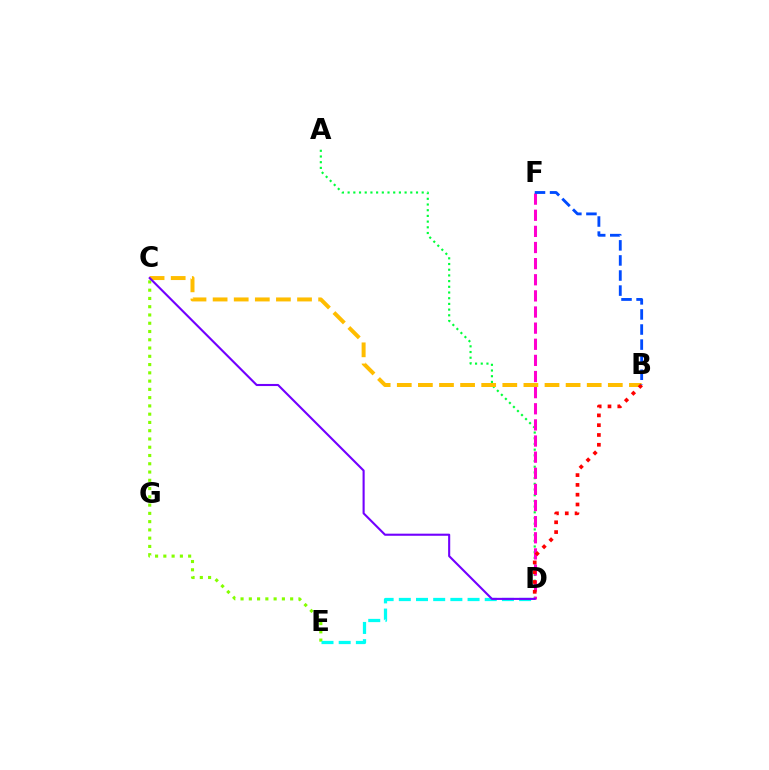{('A', 'D'): [{'color': '#00ff39', 'line_style': 'dotted', 'thickness': 1.55}], ('B', 'C'): [{'color': '#ffbd00', 'line_style': 'dashed', 'thickness': 2.87}], ('D', 'F'): [{'color': '#ff00cf', 'line_style': 'dashed', 'thickness': 2.19}], ('C', 'E'): [{'color': '#84ff00', 'line_style': 'dotted', 'thickness': 2.25}], ('D', 'E'): [{'color': '#00fff6', 'line_style': 'dashed', 'thickness': 2.33}], ('B', 'D'): [{'color': '#ff0000', 'line_style': 'dotted', 'thickness': 2.66}], ('B', 'F'): [{'color': '#004bff', 'line_style': 'dashed', 'thickness': 2.05}], ('C', 'D'): [{'color': '#7200ff', 'line_style': 'solid', 'thickness': 1.51}]}